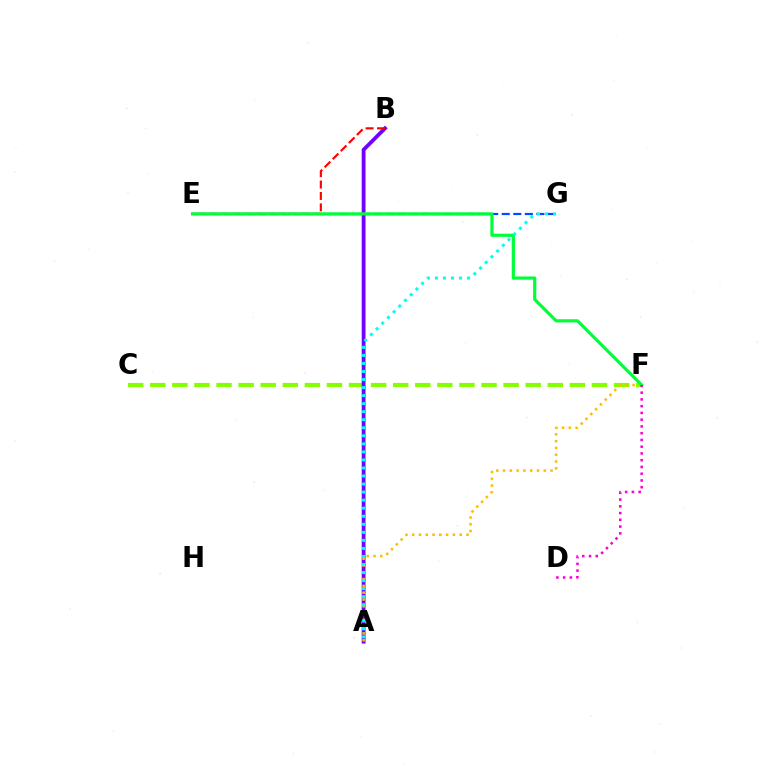{('C', 'F'): [{'color': '#84ff00', 'line_style': 'dashed', 'thickness': 3.0}], ('A', 'B'): [{'color': '#7200ff', 'line_style': 'solid', 'thickness': 2.74}], ('A', 'F'): [{'color': '#ffbd00', 'line_style': 'dotted', 'thickness': 1.84}], ('B', 'E'): [{'color': '#ff0000', 'line_style': 'dashed', 'thickness': 1.55}], ('E', 'G'): [{'color': '#004bff', 'line_style': 'dashed', 'thickness': 1.57}], ('E', 'F'): [{'color': '#00ff39', 'line_style': 'solid', 'thickness': 2.3}], ('A', 'G'): [{'color': '#00fff6', 'line_style': 'dotted', 'thickness': 2.18}], ('D', 'F'): [{'color': '#ff00cf', 'line_style': 'dotted', 'thickness': 1.83}]}